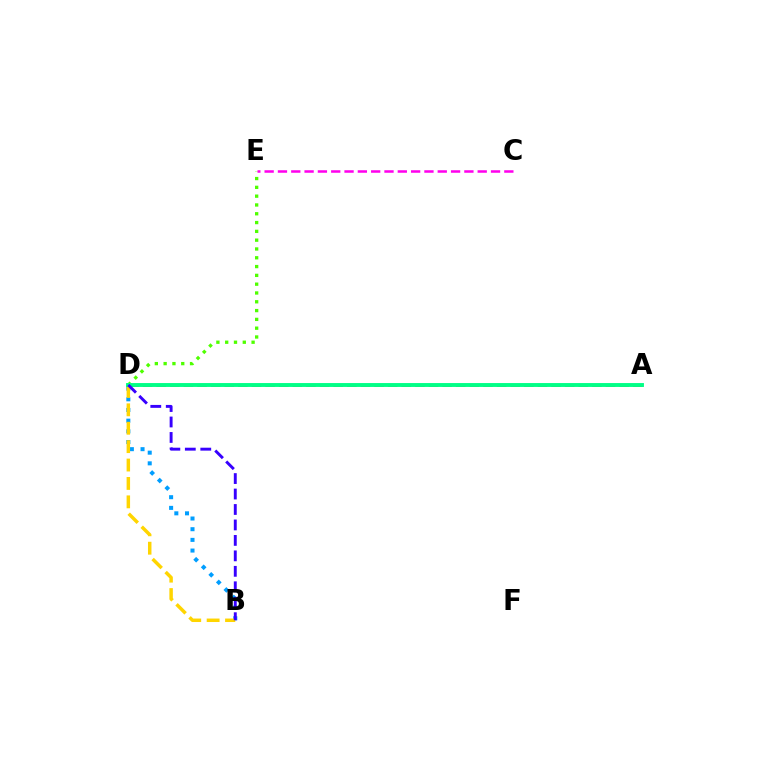{('B', 'D'): [{'color': '#009eff', 'line_style': 'dotted', 'thickness': 2.9}, {'color': '#ffd500', 'line_style': 'dashed', 'thickness': 2.5}, {'color': '#3700ff', 'line_style': 'dashed', 'thickness': 2.1}], ('D', 'E'): [{'color': '#4fff00', 'line_style': 'dotted', 'thickness': 2.39}], ('A', 'D'): [{'color': '#ff0000', 'line_style': 'dashed', 'thickness': 1.85}, {'color': '#00ff86', 'line_style': 'solid', 'thickness': 2.8}], ('C', 'E'): [{'color': '#ff00ed', 'line_style': 'dashed', 'thickness': 1.81}]}